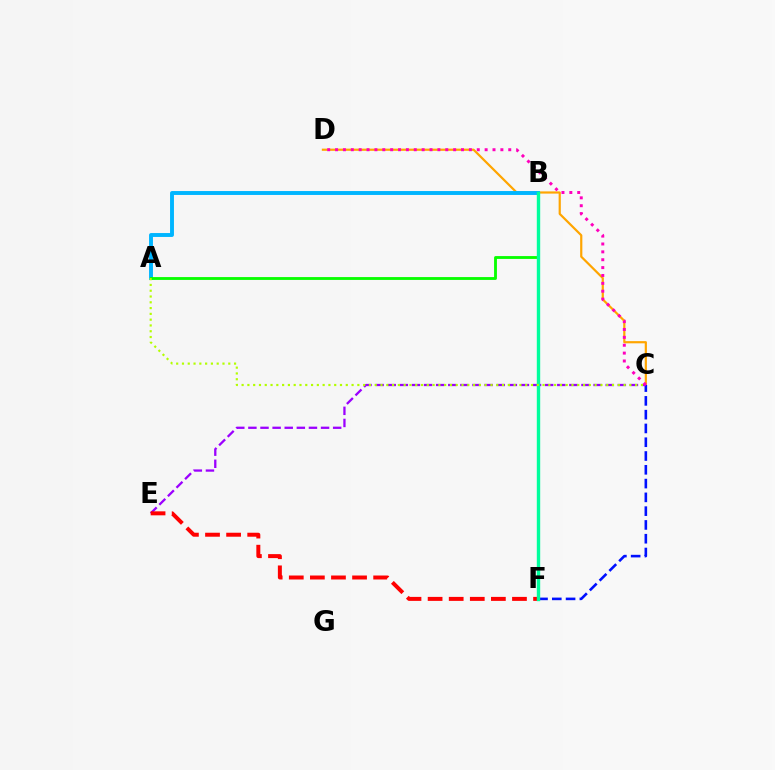{('C', 'D'): [{'color': '#ffa500', 'line_style': 'solid', 'thickness': 1.58}, {'color': '#ff00bd', 'line_style': 'dotted', 'thickness': 2.14}], ('C', 'F'): [{'color': '#0010ff', 'line_style': 'dashed', 'thickness': 1.87}], ('A', 'B'): [{'color': '#00b5ff', 'line_style': 'solid', 'thickness': 2.81}, {'color': '#08ff00', 'line_style': 'solid', 'thickness': 2.05}], ('C', 'E'): [{'color': '#9b00ff', 'line_style': 'dashed', 'thickness': 1.65}], ('E', 'F'): [{'color': '#ff0000', 'line_style': 'dashed', 'thickness': 2.87}], ('B', 'F'): [{'color': '#00ff9d', 'line_style': 'solid', 'thickness': 2.44}], ('A', 'C'): [{'color': '#b3ff00', 'line_style': 'dotted', 'thickness': 1.57}]}